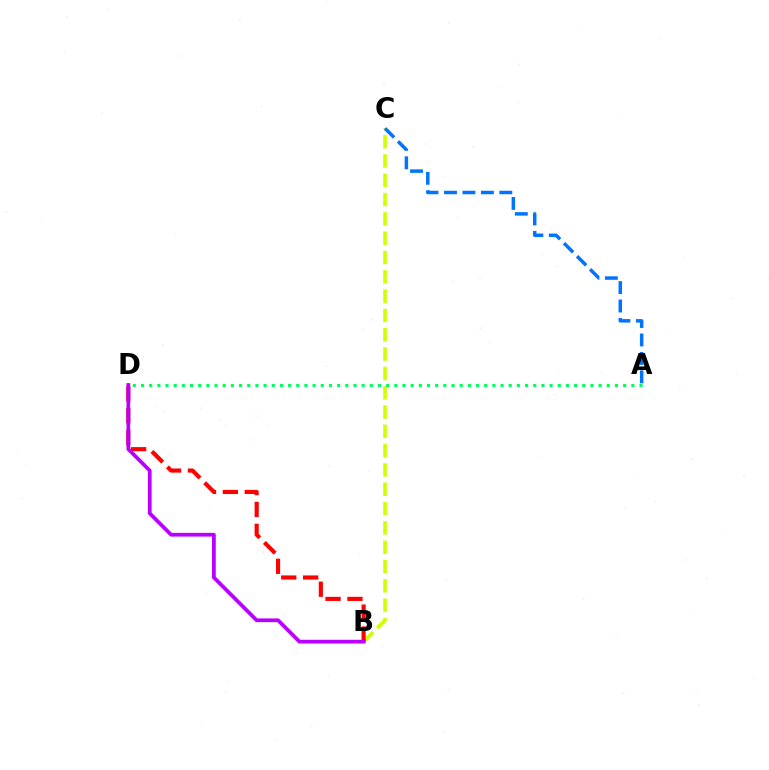{('B', 'C'): [{'color': '#d1ff00', 'line_style': 'dashed', 'thickness': 2.62}], ('B', 'D'): [{'color': '#ff0000', 'line_style': 'dashed', 'thickness': 2.97}, {'color': '#b900ff', 'line_style': 'solid', 'thickness': 2.7}], ('A', 'C'): [{'color': '#0074ff', 'line_style': 'dashed', 'thickness': 2.51}], ('A', 'D'): [{'color': '#00ff5c', 'line_style': 'dotted', 'thickness': 2.22}]}